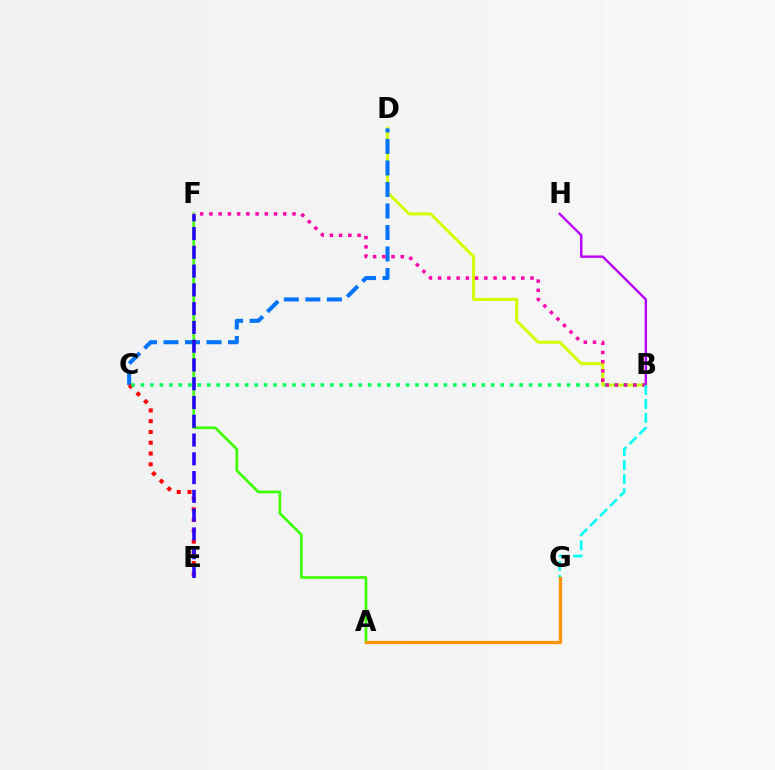{('B', 'D'): [{'color': '#d1ff00', 'line_style': 'solid', 'thickness': 2.17}], ('C', 'D'): [{'color': '#0074ff', 'line_style': 'dashed', 'thickness': 2.92}], ('A', 'F'): [{'color': '#3dff00', 'line_style': 'solid', 'thickness': 1.92}], ('C', 'E'): [{'color': '#ff0000', 'line_style': 'dotted', 'thickness': 2.93}], ('B', 'H'): [{'color': '#b900ff', 'line_style': 'solid', 'thickness': 1.73}], ('B', 'C'): [{'color': '#00ff5c', 'line_style': 'dotted', 'thickness': 2.57}], ('E', 'F'): [{'color': '#2500ff', 'line_style': 'dashed', 'thickness': 2.55}], ('B', 'F'): [{'color': '#ff00ac', 'line_style': 'dotted', 'thickness': 2.51}], ('B', 'G'): [{'color': '#00fff6', 'line_style': 'dashed', 'thickness': 1.91}], ('A', 'G'): [{'color': '#ff9400', 'line_style': 'solid', 'thickness': 2.36}]}